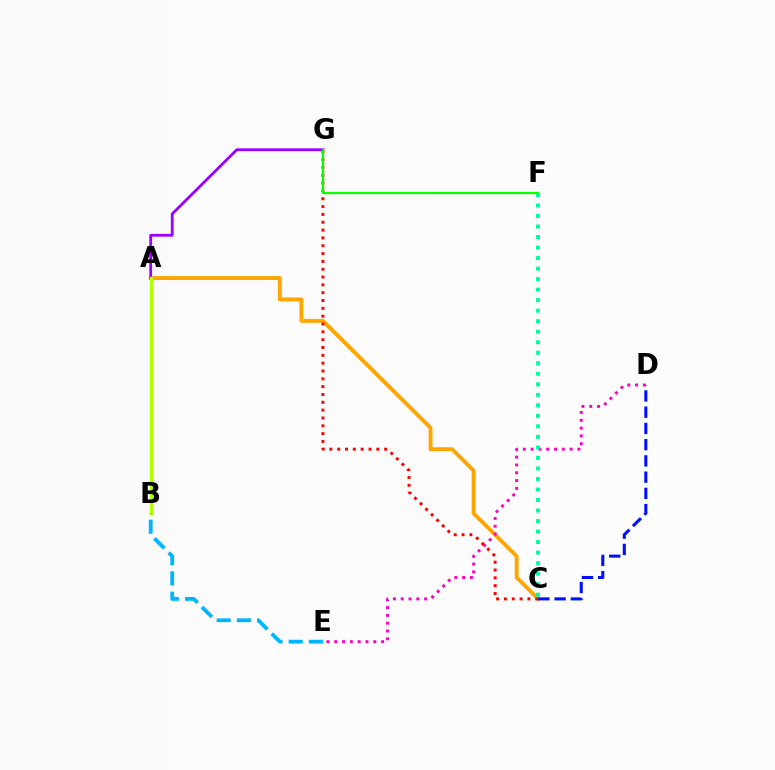{('A', 'C'): [{'color': '#ffa500', 'line_style': 'solid', 'thickness': 2.8}], ('A', 'G'): [{'color': '#9b00ff', 'line_style': 'solid', 'thickness': 2.01}], ('A', 'B'): [{'color': '#b3ff00', 'line_style': 'solid', 'thickness': 2.44}], ('D', 'E'): [{'color': '#ff00bd', 'line_style': 'dotted', 'thickness': 2.12}], ('C', 'G'): [{'color': '#ff0000', 'line_style': 'dotted', 'thickness': 2.13}], ('C', 'D'): [{'color': '#0010ff', 'line_style': 'dashed', 'thickness': 2.21}], ('F', 'G'): [{'color': '#08ff00', 'line_style': 'solid', 'thickness': 1.63}], ('B', 'E'): [{'color': '#00b5ff', 'line_style': 'dashed', 'thickness': 2.74}], ('C', 'F'): [{'color': '#00ff9d', 'line_style': 'dotted', 'thickness': 2.86}]}